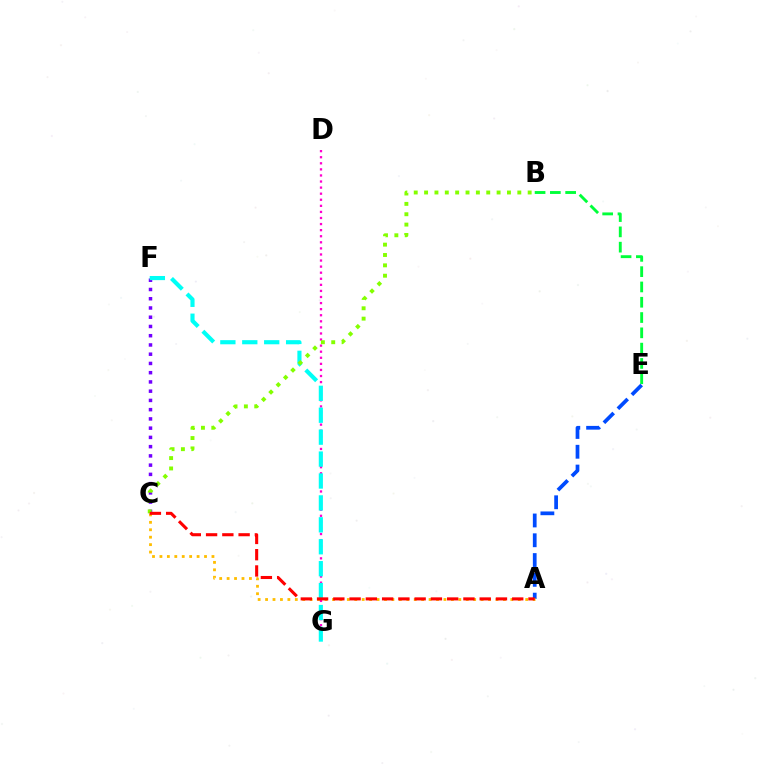{('D', 'G'): [{'color': '#ff00cf', 'line_style': 'dotted', 'thickness': 1.65}], ('C', 'F'): [{'color': '#7200ff', 'line_style': 'dotted', 'thickness': 2.51}], ('B', 'E'): [{'color': '#00ff39', 'line_style': 'dashed', 'thickness': 2.08}], ('A', 'E'): [{'color': '#004bff', 'line_style': 'dashed', 'thickness': 2.69}], ('F', 'G'): [{'color': '#00fff6', 'line_style': 'dashed', 'thickness': 2.98}], ('B', 'C'): [{'color': '#84ff00', 'line_style': 'dotted', 'thickness': 2.81}], ('A', 'C'): [{'color': '#ffbd00', 'line_style': 'dotted', 'thickness': 2.02}, {'color': '#ff0000', 'line_style': 'dashed', 'thickness': 2.21}]}